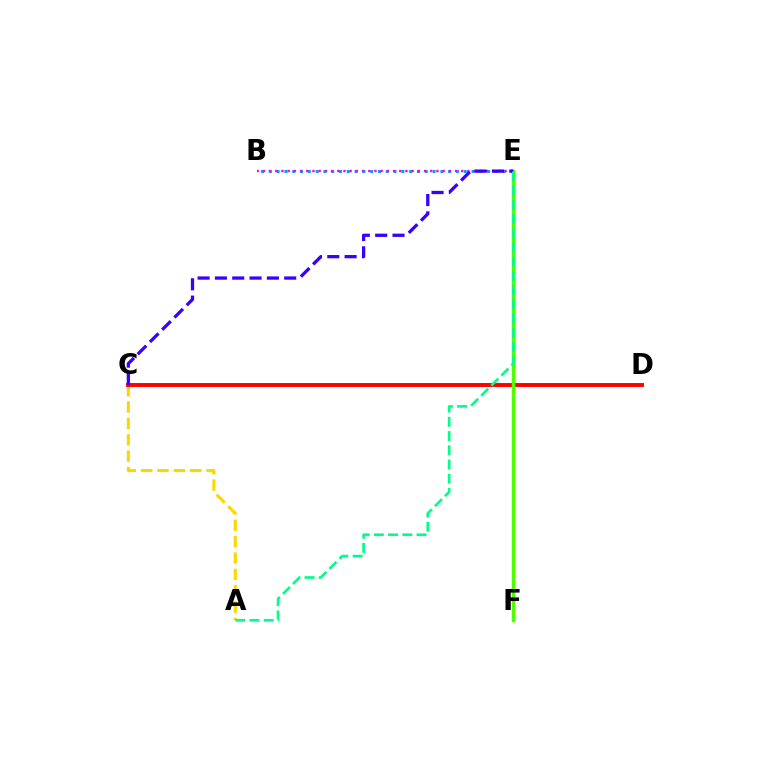{('B', 'E'): [{'color': '#009eff', 'line_style': 'dotted', 'thickness': 2.12}, {'color': '#ff00ed', 'line_style': 'dotted', 'thickness': 1.68}], ('A', 'C'): [{'color': '#ffd500', 'line_style': 'dashed', 'thickness': 2.22}], ('C', 'D'): [{'color': '#ff0000', 'line_style': 'solid', 'thickness': 2.82}], ('E', 'F'): [{'color': '#4fff00', 'line_style': 'solid', 'thickness': 2.46}], ('C', 'E'): [{'color': '#3700ff', 'line_style': 'dashed', 'thickness': 2.35}], ('A', 'E'): [{'color': '#00ff86', 'line_style': 'dashed', 'thickness': 1.93}]}